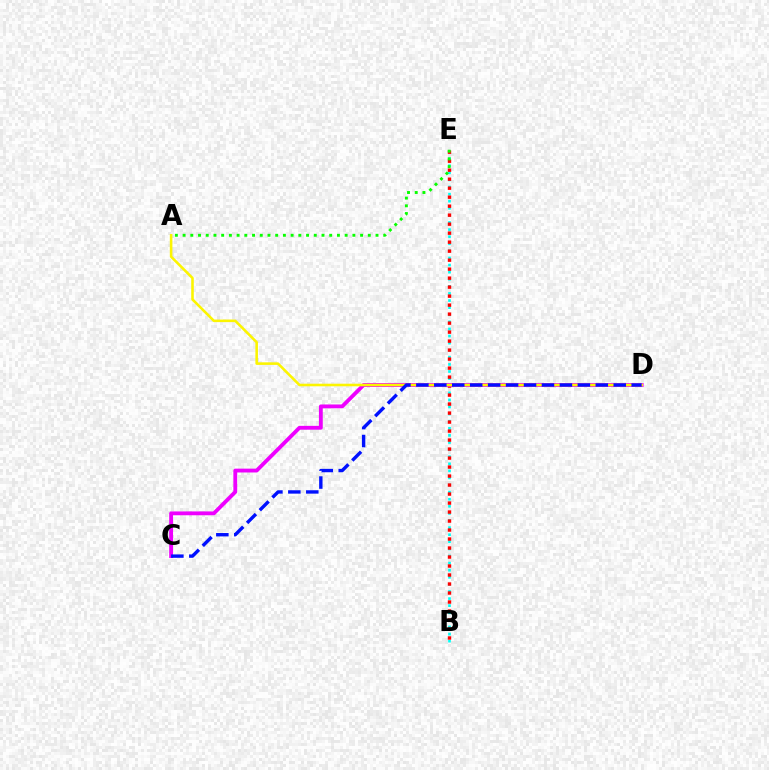{('B', 'E'): [{'color': '#00fff6', 'line_style': 'dotted', 'thickness': 1.93}, {'color': '#ff0000', 'line_style': 'dotted', 'thickness': 2.44}], ('C', 'D'): [{'color': '#ee00ff', 'line_style': 'solid', 'thickness': 2.76}, {'color': '#0010ff', 'line_style': 'dashed', 'thickness': 2.44}], ('A', 'E'): [{'color': '#08ff00', 'line_style': 'dotted', 'thickness': 2.1}], ('A', 'D'): [{'color': '#fcf500', 'line_style': 'solid', 'thickness': 1.85}]}